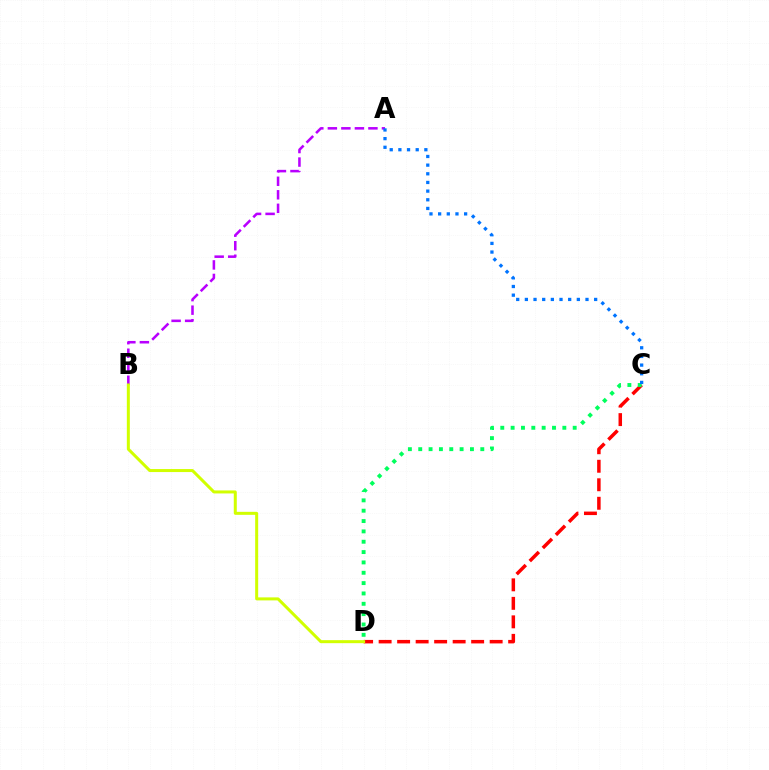{('C', 'D'): [{'color': '#ff0000', 'line_style': 'dashed', 'thickness': 2.51}, {'color': '#00ff5c', 'line_style': 'dotted', 'thickness': 2.81}], ('A', 'B'): [{'color': '#b900ff', 'line_style': 'dashed', 'thickness': 1.84}], ('B', 'D'): [{'color': '#d1ff00', 'line_style': 'solid', 'thickness': 2.17}], ('A', 'C'): [{'color': '#0074ff', 'line_style': 'dotted', 'thickness': 2.35}]}